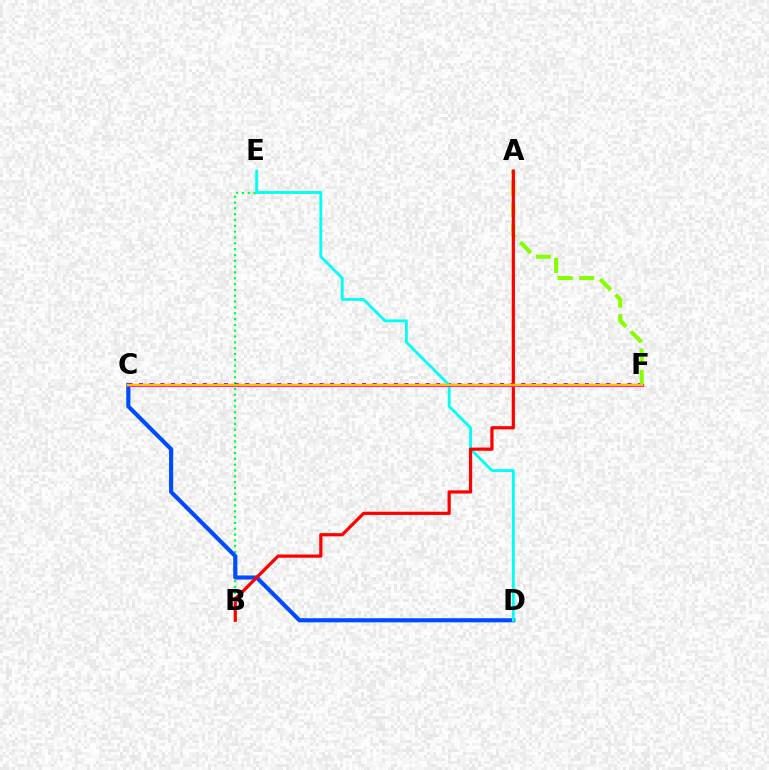{('B', 'E'): [{'color': '#00ff39', 'line_style': 'dotted', 'thickness': 1.58}], ('C', 'D'): [{'color': '#004bff', 'line_style': 'solid', 'thickness': 2.97}], ('C', 'F'): [{'color': '#7200ff', 'line_style': 'dotted', 'thickness': 2.88}, {'color': '#ff00cf', 'line_style': 'solid', 'thickness': 2.24}, {'color': '#ffbd00', 'line_style': 'solid', 'thickness': 1.78}], ('A', 'F'): [{'color': '#84ff00', 'line_style': 'dashed', 'thickness': 2.93}], ('D', 'E'): [{'color': '#00fff6', 'line_style': 'solid', 'thickness': 2.04}], ('A', 'B'): [{'color': '#ff0000', 'line_style': 'solid', 'thickness': 2.31}]}